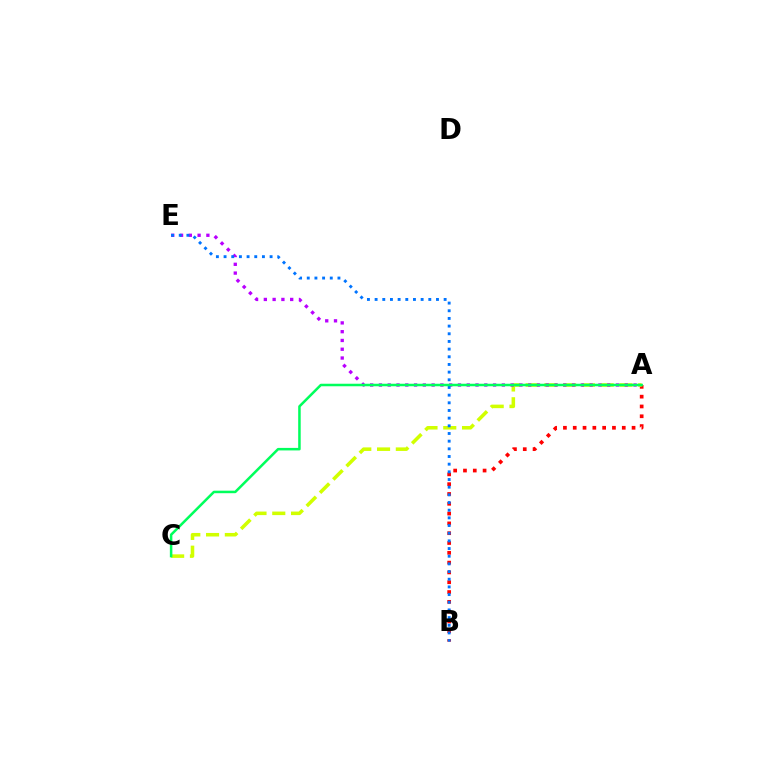{('A', 'B'): [{'color': '#ff0000', 'line_style': 'dotted', 'thickness': 2.66}], ('A', 'C'): [{'color': '#d1ff00', 'line_style': 'dashed', 'thickness': 2.55}, {'color': '#00ff5c', 'line_style': 'solid', 'thickness': 1.82}], ('A', 'E'): [{'color': '#b900ff', 'line_style': 'dotted', 'thickness': 2.39}], ('B', 'E'): [{'color': '#0074ff', 'line_style': 'dotted', 'thickness': 2.08}]}